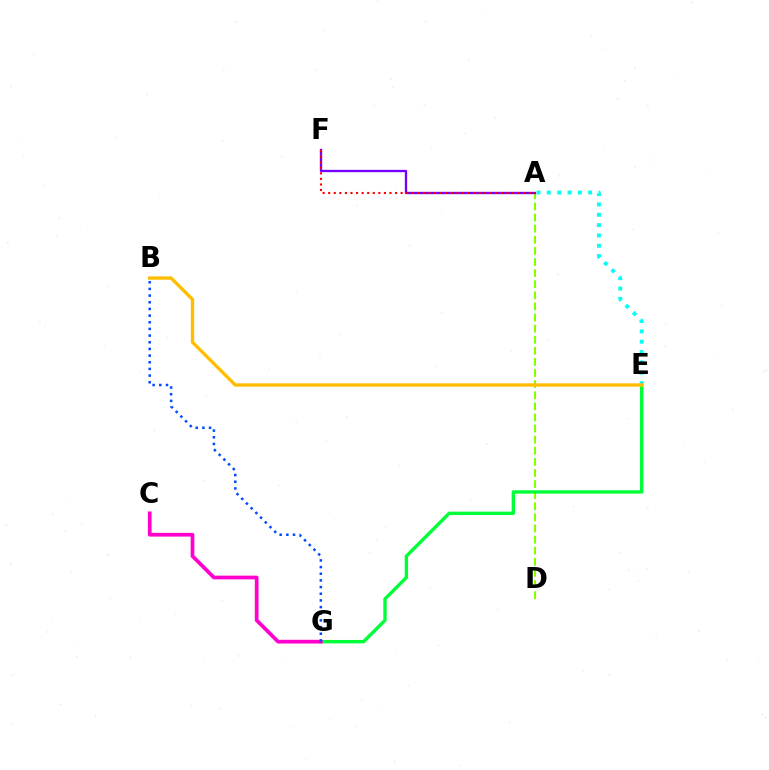{('A', 'D'): [{'color': '#84ff00', 'line_style': 'dashed', 'thickness': 1.51}], ('A', 'F'): [{'color': '#7200ff', 'line_style': 'solid', 'thickness': 1.67}, {'color': '#ff0000', 'line_style': 'dotted', 'thickness': 1.51}], ('E', 'G'): [{'color': '#00ff39', 'line_style': 'solid', 'thickness': 2.44}], ('A', 'E'): [{'color': '#00fff6', 'line_style': 'dotted', 'thickness': 2.81}], ('C', 'G'): [{'color': '#ff00cf', 'line_style': 'solid', 'thickness': 2.68}], ('B', 'G'): [{'color': '#004bff', 'line_style': 'dotted', 'thickness': 1.81}], ('B', 'E'): [{'color': '#ffbd00', 'line_style': 'solid', 'thickness': 2.41}]}